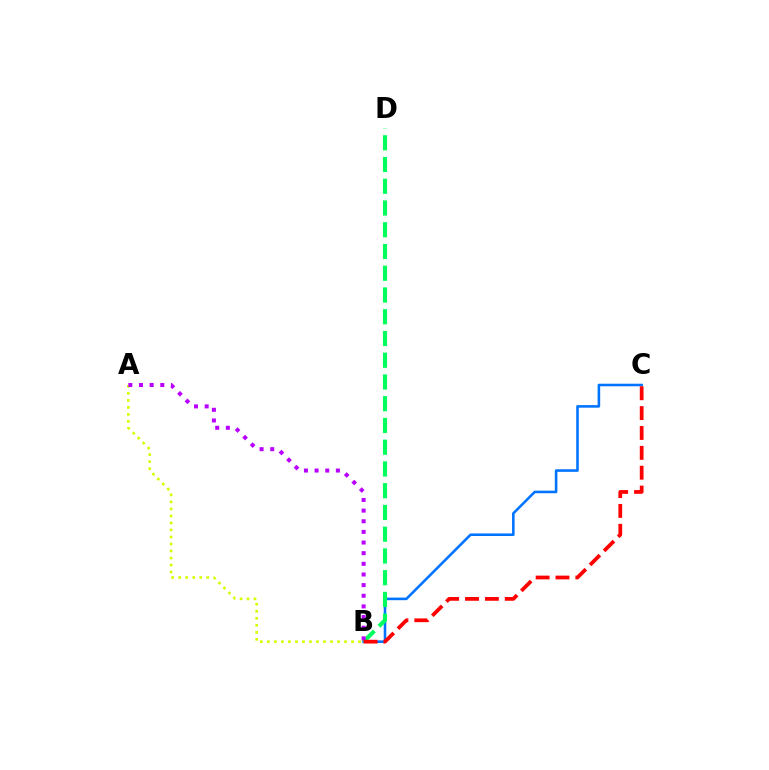{('B', 'C'): [{'color': '#0074ff', 'line_style': 'solid', 'thickness': 1.86}, {'color': '#ff0000', 'line_style': 'dashed', 'thickness': 2.7}], ('A', 'B'): [{'color': '#d1ff00', 'line_style': 'dotted', 'thickness': 1.91}, {'color': '#b900ff', 'line_style': 'dotted', 'thickness': 2.89}], ('B', 'D'): [{'color': '#00ff5c', 'line_style': 'dashed', 'thickness': 2.95}]}